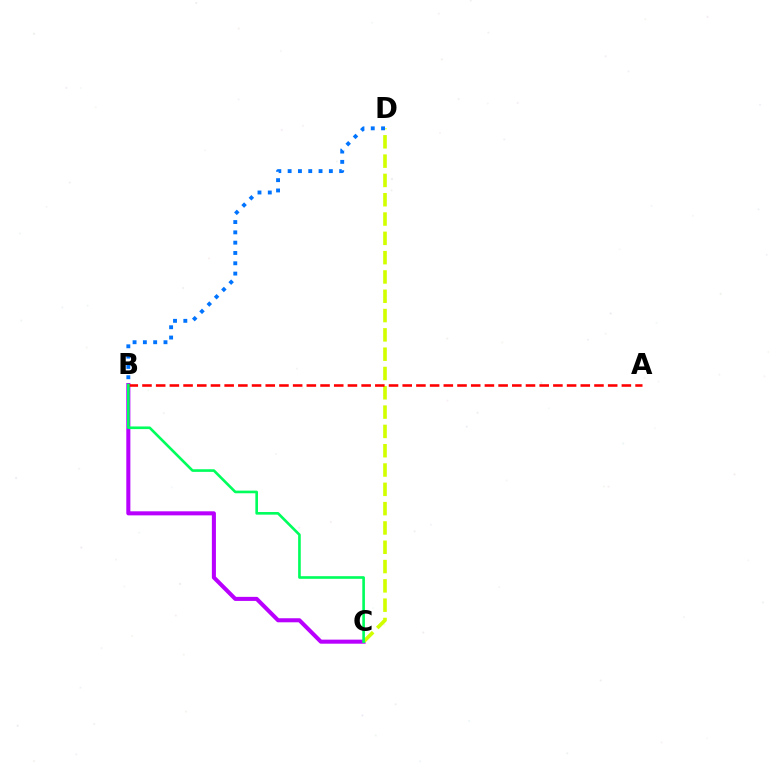{('B', 'C'): [{'color': '#b900ff', 'line_style': 'solid', 'thickness': 2.92}, {'color': '#00ff5c', 'line_style': 'solid', 'thickness': 1.9}], ('C', 'D'): [{'color': '#d1ff00', 'line_style': 'dashed', 'thickness': 2.62}], ('B', 'D'): [{'color': '#0074ff', 'line_style': 'dotted', 'thickness': 2.8}], ('A', 'B'): [{'color': '#ff0000', 'line_style': 'dashed', 'thickness': 1.86}]}